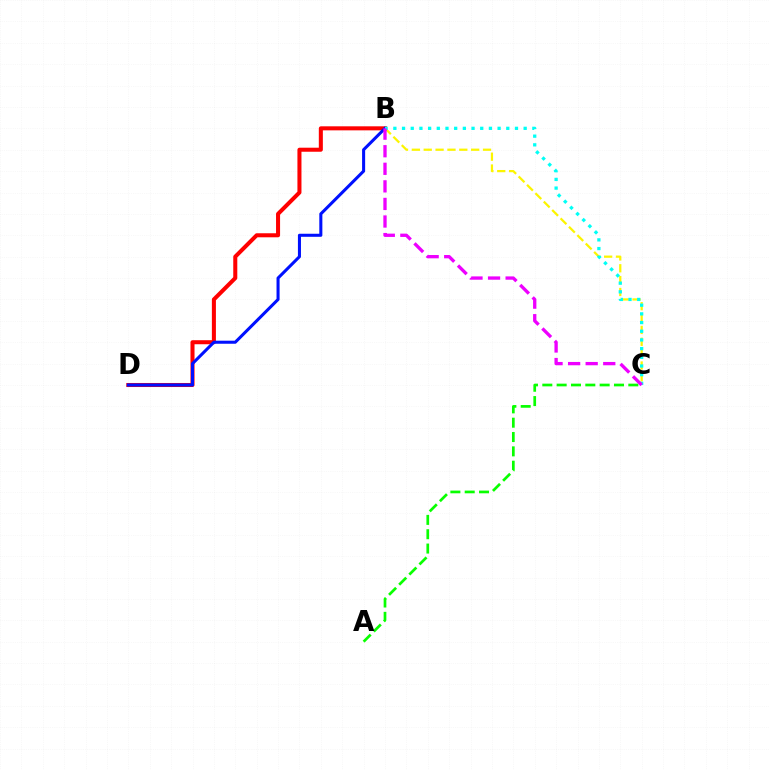{('B', 'C'): [{'color': '#fcf500', 'line_style': 'dashed', 'thickness': 1.61}, {'color': '#00fff6', 'line_style': 'dotted', 'thickness': 2.36}, {'color': '#ee00ff', 'line_style': 'dashed', 'thickness': 2.39}], ('B', 'D'): [{'color': '#ff0000', 'line_style': 'solid', 'thickness': 2.91}, {'color': '#0010ff', 'line_style': 'solid', 'thickness': 2.2}], ('A', 'C'): [{'color': '#08ff00', 'line_style': 'dashed', 'thickness': 1.95}]}